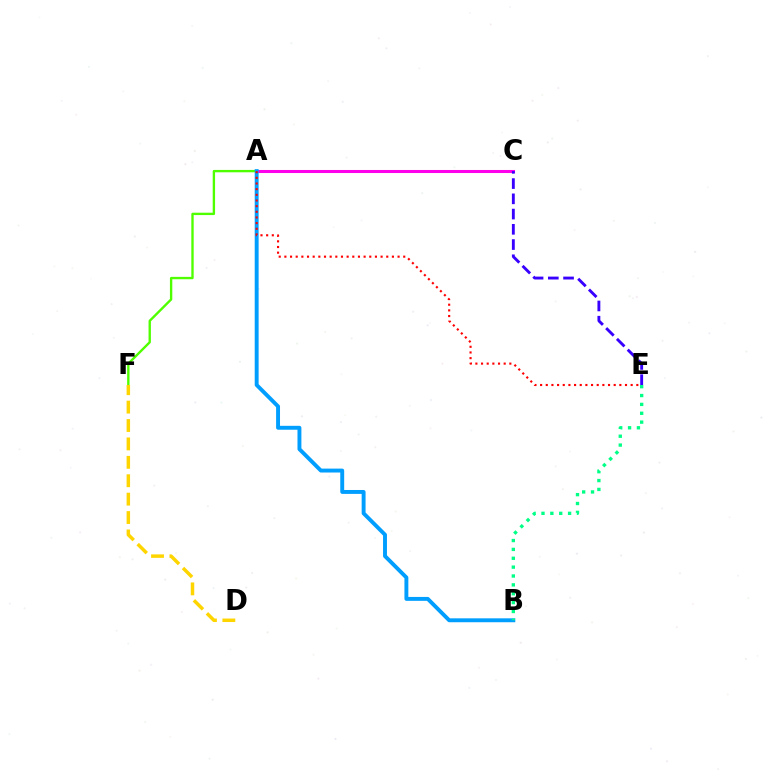{('A', 'F'): [{'color': '#4fff00', 'line_style': 'solid', 'thickness': 1.7}], ('A', 'C'): [{'color': '#ff00ed', 'line_style': 'solid', 'thickness': 2.19}], ('C', 'E'): [{'color': '#3700ff', 'line_style': 'dashed', 'thickness': 2.07}], ('A', 'B'): [{'color': '#009eff', 'line_style': 'solid', 'thickness': 2.81}], ('B', 'E'): [{'color': '#00ff86', 'line_style': 'dotted', 'thickness': 2.41}], ('A', 'E'): [{'color': '#ff0000', 'line_style': 'dotted', 'thickness': 1.54}], ('D', 'F'): [{'color': '#ffd500', 'line_style': 'dashed', 'thickness': 2.5}]}